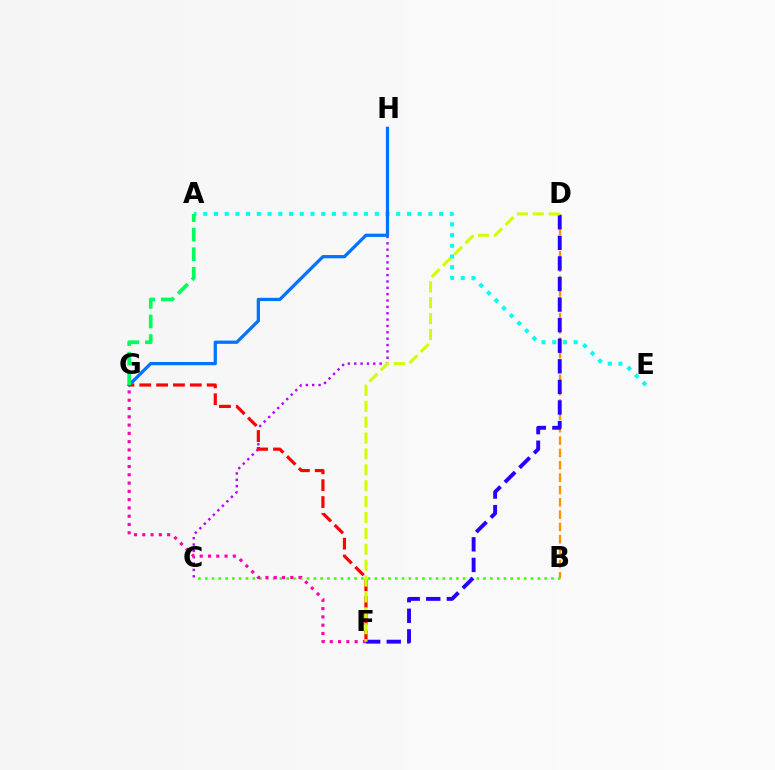{('B', 'C'): [{'color': '#3dff00', 'line_style': 'dotted', 'thickness': 1.84}], ('C', 'H'): [{'color': '#b900ff', 'line_style': 'dotted', 'thickness': 1.73}], ('F', 'G'): [{'color': '#ff0000', 'line_style': 'dashed', 'thickness': 2.29}, {'color': '#ff00ac', 'line_style': 'dotted', 'thickness': 2.25}], ('B', 'D'): [{'color': '#ff9400', 'line_style': 'dashed', 'thickness': 1.68}], ('A', 'E'): [{'color': '#00fff6', 'line_style': 'dotted', 'thickness': 2.91}], ('G', 'H'): [{'color': '#0074ff', 'line_style': 'solid', 'thickness': 2.35}], ('A', 'G'): [{'color': '#00ff5c', 'line_style': 'dashed', 'thickness': 2.66}], ('D', 'F'): [{'color': '#2500ff', 'line_style': 'dashed', 'thickness': 2.8}, {'color': '#d1ff00', 'line_style': 'dashed', 'thickness': 2.16}]}